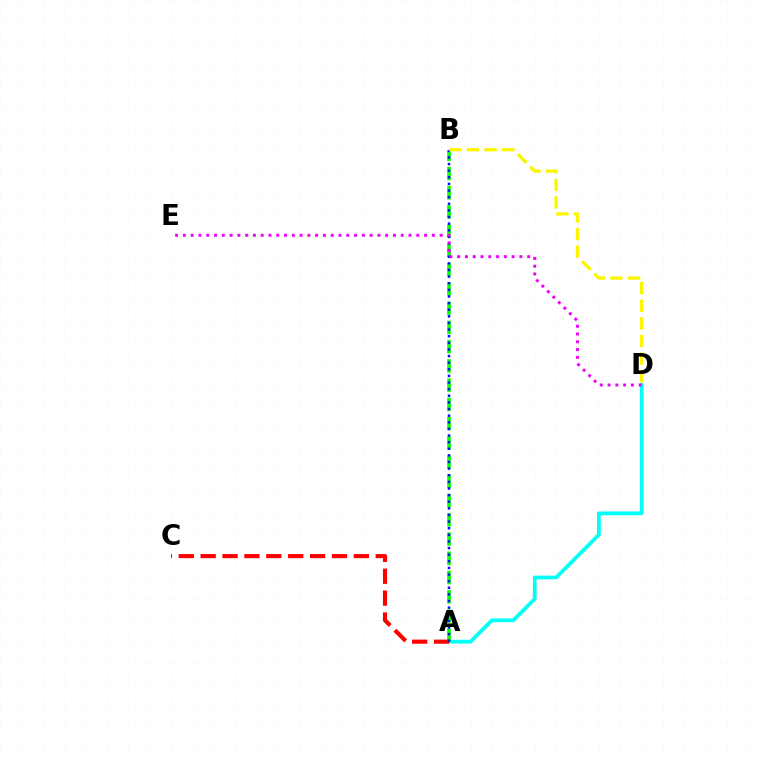{('A', 'D'): [{'color': '#00fff6', 'line_style': 'solid', 'thickness': 2.7}], ('A', 'B'): [{'color': '#08ff00', 'line_style': 'dashed', 'thickness': 2.61}, {'color': '#0010ff', 'line_style': 'dotted', 'thickness': 1.8}], ('A', 'C'): [{'color': '#ff0000', 'line_style': 'dashed', 'thickness': 2.97}], ('B', 'D'): [{'color': '#fcf500', 'line_style': 'dashed', 'thickness': 2.39}], ('D', 'E'): [{'color': '#ee00ff', 'line_style': 'dotted', 'thickness': 2.11}]}